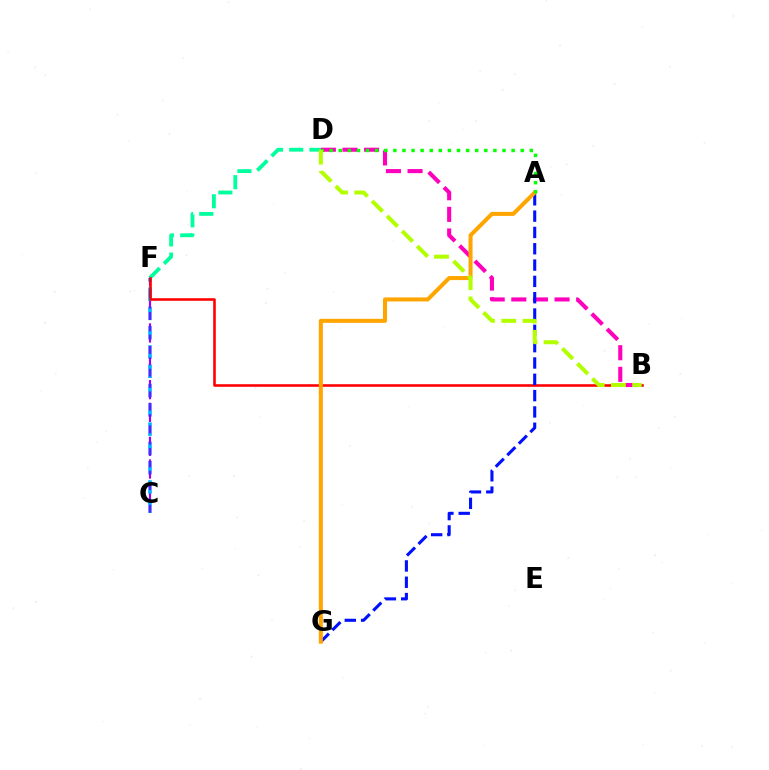{('C', 'F'): [{'color': '#00b5ff', 'line_style': 'dashed', 'thickness': 2.62}, {'color': '#9b00ff', 'line_style': 'dashed', 'thickness': 1.54}], ('D', 'F'): [{'color': '#00ff9d', 'line_style': 'dashed', 'thickness': 2.75}], ('B', 'F'): [{'color': '#ff0000', 'line_style': 'solid', 'thickness': 1.86}], ('B', 'D'): [{'color': '#ff00bd', 'line_style': 'dashed', 'thickness': 2.94}, {'color': '#b3ff00', 'line_style': 'dashed', 'thickness': 2.89}], ('A', 'G'): [{'color': '#0010ff', 'line_style': 'dashed', 'thickness': 2.22}, {'color': '#ffa500', 'line_style': 'solid', 'thickness': 2.9}], ('A', 'D'): [{'color': '#08ff00', 'line_style': 'dotted', 'thickness': 2.47}]}